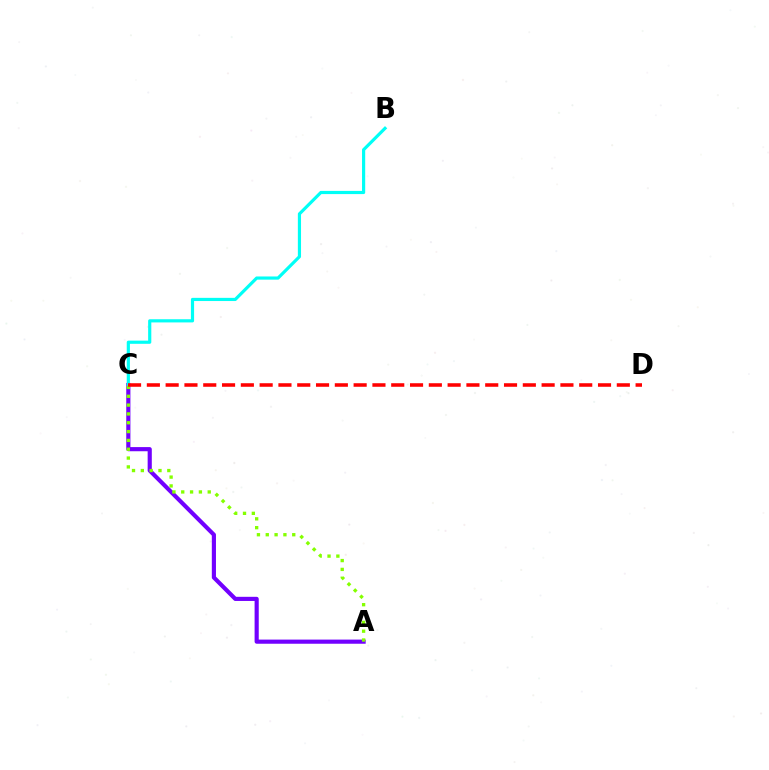{('A', 'C'): [{'color': '#7200ff', 'line_style': 'solid', 'thickness': 2.99}, {'color': '#84ff00', 'line_style': 'dotted', 'thickness': 2.4}], ('B', 'C'): [{'color': '#00fff6', 'line_style': 'solid', 'thickness': 2.29}], ('C', 'D'): [{'color': '#ff0000', 'line_style': 'dashed', 'thickness': 2.55}]}